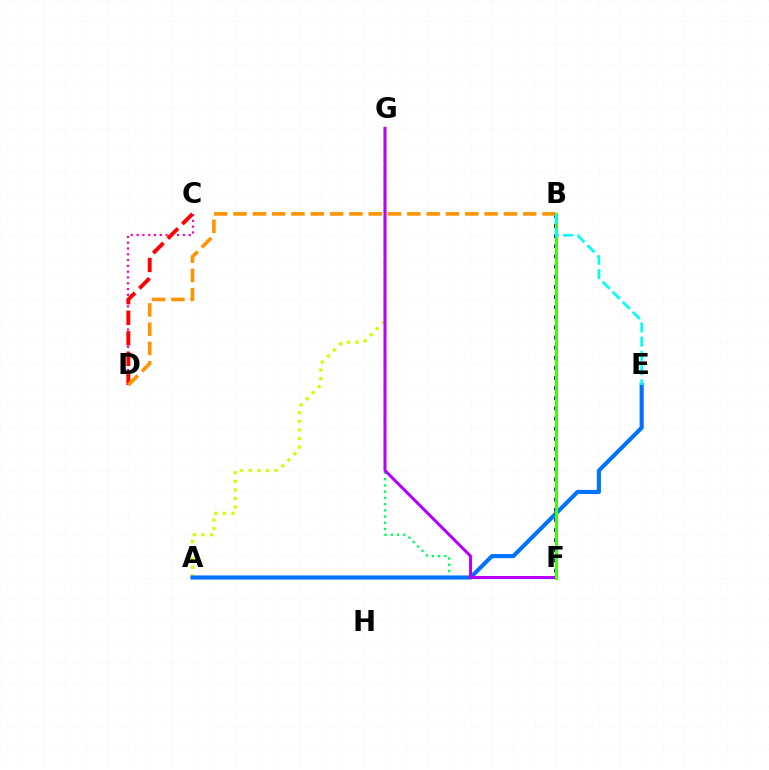{('C', 'D'): [{'color': '#ff00ac', 'line_style': 'dotted', 'thickness': 1.57}, {'color': '#ff0000', 'line_style': 'dashed', 'thickness': 2.79}], ('B', 'F'): [{'color': '#2500ff', 'line_style': 'dotted', 'thickness': 2.75}, {'color': '#3dff00', 'line_style': 'solid', 'thickness': 2.16}], ('F', 'G'): [{'color': '#00ff5c', 'line_style': 'dotted', 'thickness': 1.69}, {'color': '#b900ff', 'line_style': 'solid', 'thickness': 2.18}], ('A', 'G'): [{'color': '#d1ff00', 'line_style': 'dotted', 'thickness': 2.33}], ('A', 'E'): [{'color': '#0074ff', 'line_style': 'solid', 'thickness': 2.97}], ('B', 'D'): [{'color': '#ff9400', 'line_style': 'dashed', 'thickness': 2.62}], ('B', 'E'): [{'color': '#00fff6', 'line_style': 'dashed', 'thickness': 1.93}]}